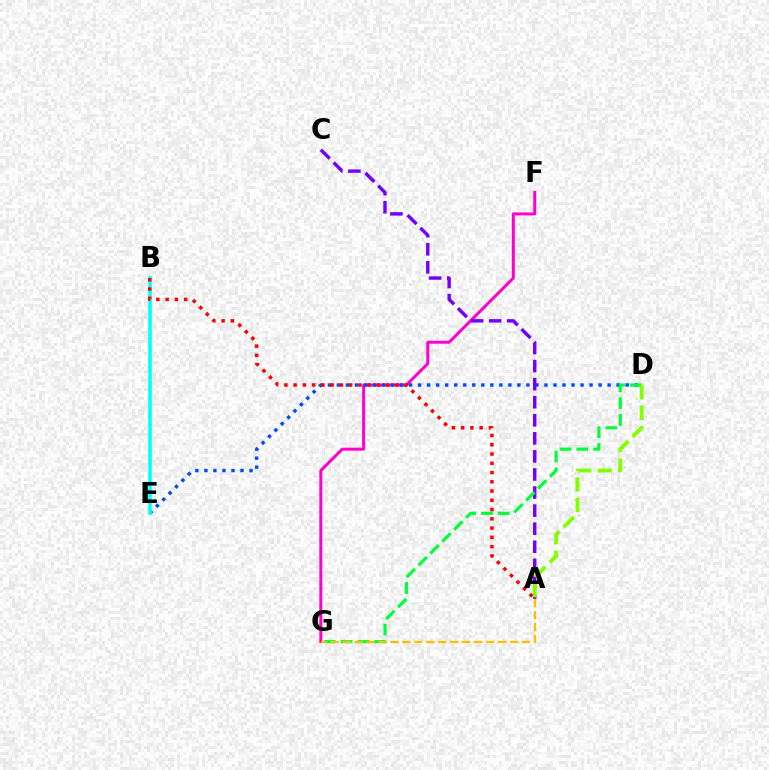{('F', 'G'): [{'color': '#ff00cf', 'line_style': 'solid', 'thickness': 2.15}], ('D', 'E'): [{'color': '#004bff', 'line_style': 'dotted', 'thickness': 2.45}], ('A', 'C'): [{'color': '#7200ff', 'line_style': 'dashed', 'thickness': 2.45}], ('D', 'G'): [{'color': '#00ff39', 'line_style': 'dashed', 'thickness': 2.28}], ('B', 'E'): [{'color': '#00fff6', 'line_style': 'solid', 'thickness': 2.54}], ('A', 'G'): [{'color': '#ffbd00', 'line_style': 'dashed', 'thickness': 1.63}], ('A', 'D'): [{'color': '#84ff00', 'line_style': 'dashed', 'thickness': 2.79}], ('A', 'B'): [{'color': '#ff0000', 'line_style': 'dotted', 'thickness': 2.52}]}